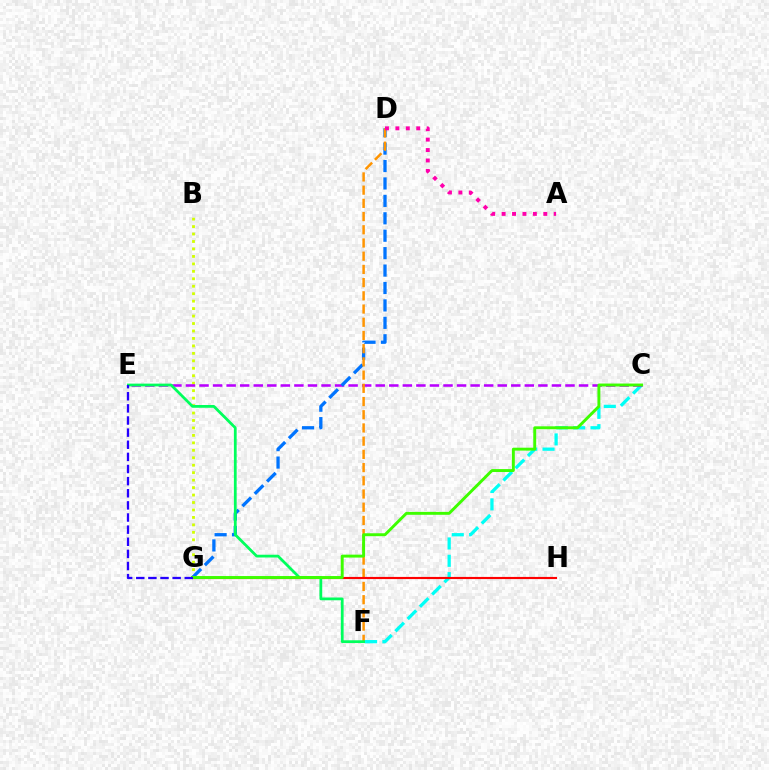{('B', 'G'): [{'color': '#d1ff00', 'line_style': 'dotted', 'thickness': 2.03}], ('C', 'F'): [{'color': '#00fff6', 'line_style': 'dashed', 'thickness': 2.36}], ('C', 'E'): [{'color': '#b900ff', 'line_style': 'dashed', 'thickness': 1.84}], ('D', 'G'): [{'color': '#0074ff', 'line_style': 'dashed', 'thickness': 2.37}], ('D', 'F'): [{'color': '#ff9400', 'line_style': 'dashed', 'thickness': 1.79}], ('G', 'H'): [{'color': '#ff0000', 'line_style': 'solid', 'thickness': 1.55}], ('E', 'F'): [{'color': '#00ff5c', 'line_style': 'solid', 'thickness': 1.99}], ('A', 'D'): [{'color': '#ff00ac', 'line_style': 'dotted', 'thickness': 2.83}], ('C', 'G'): [{'color': '#3dff00', 'line_style': 'solid', 'thickness': 2.1}], ('E', 'G'): [{'color': '#2500ff', 'line_style': 'dashed', 'thickness': 1.65}]}